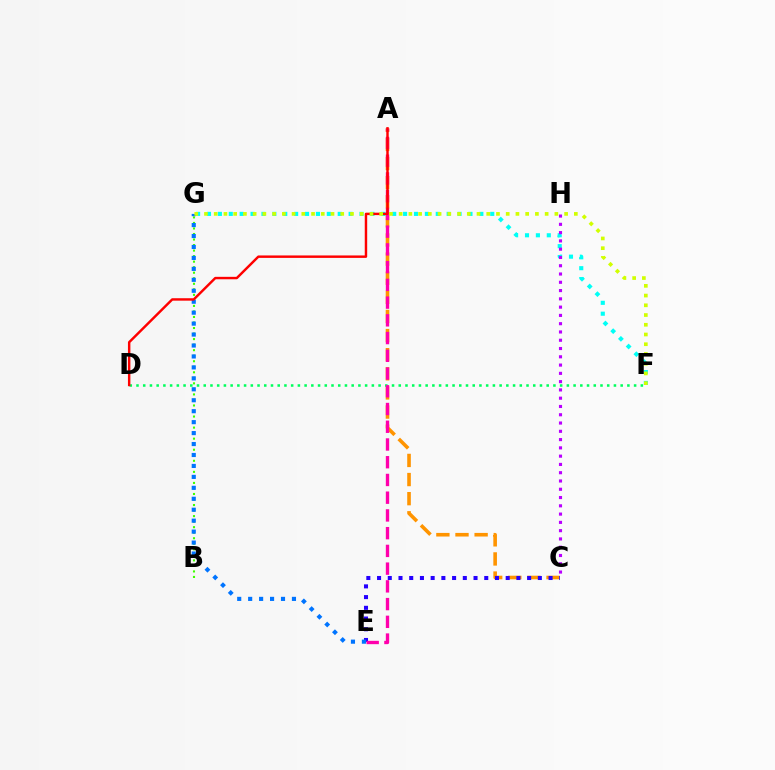{('F', 'G'): [{'color': '#00fff6', 'line_style': 'dotted', 'thickness': 2.96}, {'color': '#d1ff00', 'line_style': 'dotted', 'thickness': 2.64}], ('B', 'G'): [{'color': '#3dff00', 'line_style': 'dotted', 'thickness': 1.5}], ('A', 'C'): [{'color': '#ff9400', 'line_style': 'dashed', 'thickness': 2.6}], ('C', 'E'): [{'color': '#2500ff', 'line_style': 'dotted', 'thickness': 2.91}], ('D', 'F'): [{'color': '#00ff5c', 'line_style': 'dotted', 'thickness': 1.83}], ('E', 'G'): [{'color': '#0074ff', 'line_style': 'dotted', 'thickness': 2.97}], ('A', 'E'): [{'color': '#ff00ac', 'line_style': 'dashed', 'thickness': 2.41}], ('A', 'D'): [{'color': '#ff0000', 'line_style': 'solid', 'thickness': 1.76}], ('C', 'H'): [{'color': '#b900ff', 'line_style': 'dotted', 'thickness': 2.25}]}